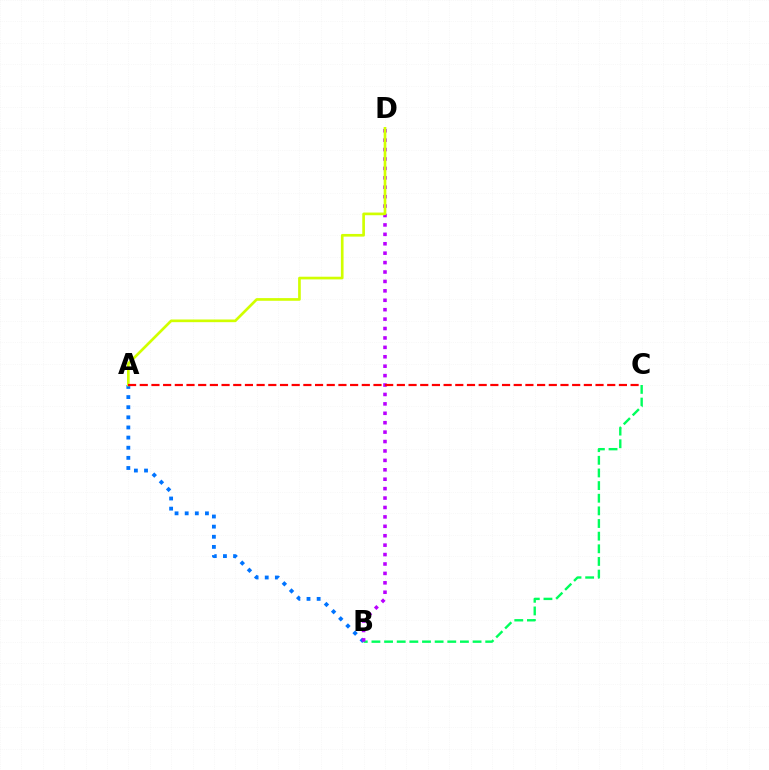{('A', 'B'): [{'color': '#0074ff', 'line_style': 'dotted', 'thickness': 2.75}], ('B', 'C'): [{'color': '#00ff5c', 'line_style': 'dashed', 'thickness': 1.72}], ('B', 'D'): [{'color': '#b900ff', 'line_style': 'dotted', 'thickness': 2.56}], ('A', 'D'): [{'color': '#d1ff00', 'line_style': 'solid', 'thickness': 1.92}], ('A', 'C'): [{'color': '#ff0000', 'line_style': 'dashed', 'thickness': 1.59}]}